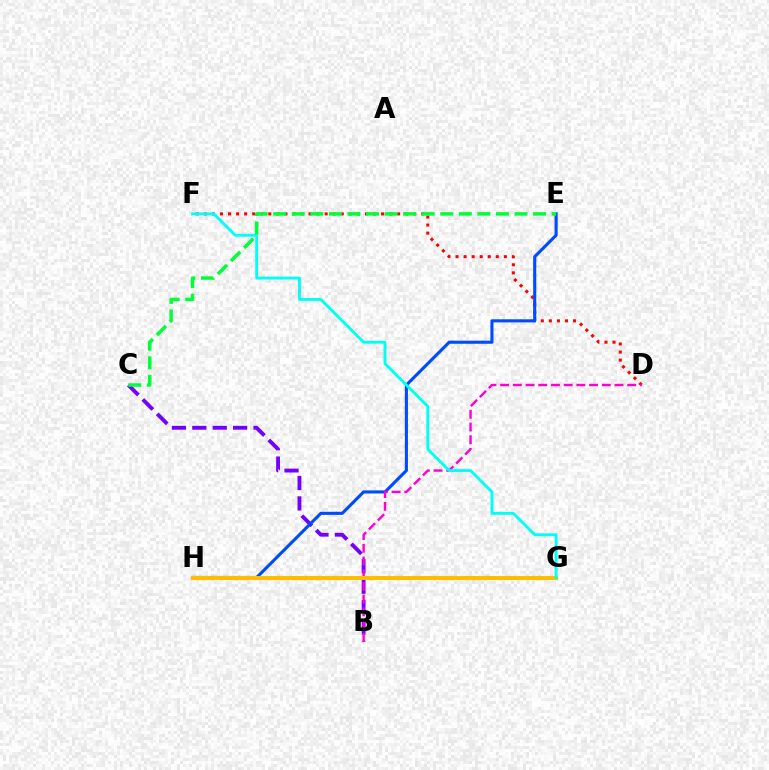{('B', 'C'): [{'color': '#7200ff', 'line_style': 'dashed', 'thickness': 2.77}], ('D', 'F'): [{'color': '#ff0000', 'line_style': 'dotted', 'thickness': 2.19}], ('E', 'H'): [{'color': '#004bff', 'line_style': 'solid', 'thickness': 2.23}], ('G', 'H'): [{'color': '#84ff00', 'line_style': 'solid', 'thickness': 2.81}, {'color': '#ffbd00', 'line_style': 'solid', 'thickness': 2.94}], ('B', 'D'): [{'color': '#ff00cf', 'line_style': 'dashed', 'thickness': 1.73}], ('F', 'G'): [{'color': '#00fff6', 'line_style': 'solid', 'thickness': 2.07}], ('C', 'E'): [{'color': '#00ff39', 'line_style': 'dashed', 'thickness': 2.52}]}